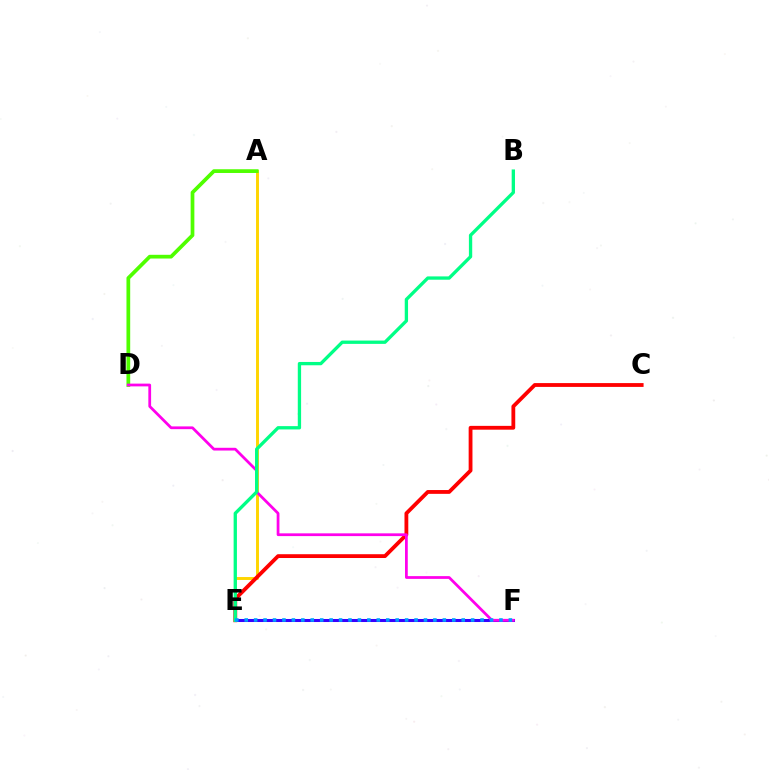{('E', 'F'): [{'color': '#3700ff', 'line_style': 'solid', 'thickness': 2.18}, {'color': '#009eff', 'line_style': 'dotted', 'thickness': 2.56}], ('A', 'E'): [{'color': '#ffd500', 'line_style': 'solid', 'thickness': 2.12}], ('C', 'E'): [{'color': '#ff0000', 'line_style': 'solid', 'thickness': 2.74}], ('A', 'D'): [{'color': '#4fff00', 'line_style': 'solid', 'thickness': 2.68}], ('D', 'F'): [{'color': '#ff00ed', 'line_style': 'solid', 'thickness': 1.98}], ('B', 'E'): [{'color': '#00ff86', 'line_style': 'solid', 'thickness': 2.39}]}